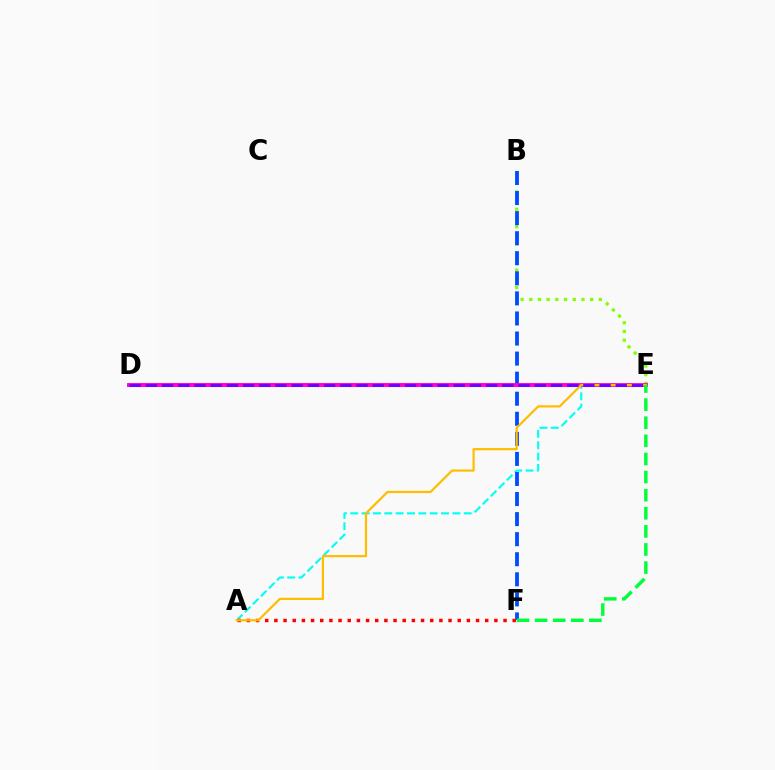{('B', 'E'): [{'color': '#84ff00', 'line_style': 'dotted', 'thickness': 2.36}], ('A', 'E'): [{'color': '#00fff6', 'line_style': 'dashed', 'thickness': 1.54}, {'color': '#ffbd00', 'line_style': 'solid', 'thickness': 1.59}], ('B', 'F'): [{'color': '#004bff', 'line_style': 'dashed', 'thickness': 2.73}], ('D', 'E'): [{'color': '#ff00cf', 'line_style': 'solid', 'thickness': 2.79}, {'color': '#7200ff', 'line_style': 'dashed', 'thickness': 2.2}], ('A', 'F'): [{'color': '#ff0000', 'line_style': 'dotted', 'thickness': 2.49}], ('E', 'F'): [{'color': '#00ff39', 'line_style': 'dashed', 'thickness': 2.46}]}